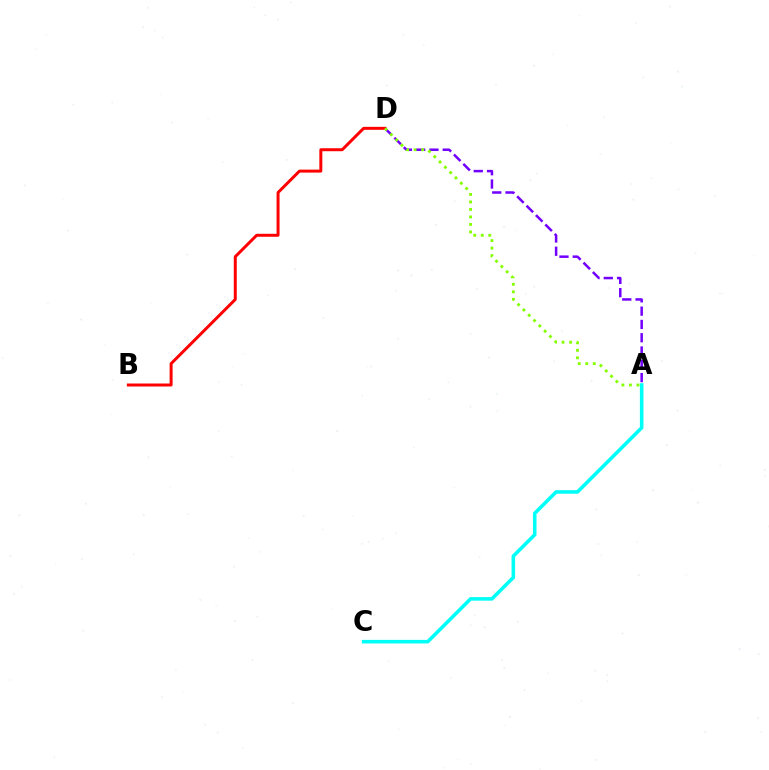{('A', 'C'): [{'color': '#00fff6', 'line_style': 'solid', 'thickness': 2.56}], ('A', 'D'): [{'color': '#7200ff', 'line_style': 'dashed', 'thickness': 1.81}, {'color': '#84ff00', 'line_style': 'dotted', 'thickness': 2.04}], ('B', 'D'): [{'color': '#ff0000', 'line_style': 'solid', 'thickness': 2.14}]}